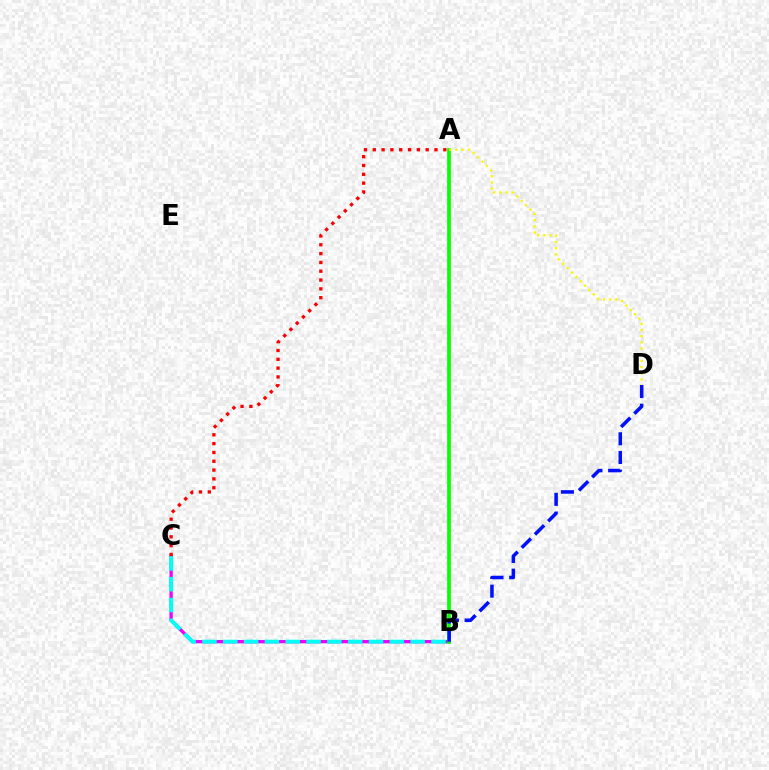{('B', 'C'): [{'color': '#ee00ff', 'line_style': 'solid', 'thickness': 2.37}, {'color': '#00fff6', 'line_style': 'dashed', 'thickness': 2.83}], ('A', 'B'): [{'color': '#08ff00', 'line_style': 'solid', 'thickness': 2.67}], ('B', 'D'): [{'color': '#0010ff', 'line_style': 'dashed', 'thickness': 2.54}], ('A', 'D'): [{'color': '#fcf500', 'line_style': 'dotted', 'thickness': 1.68}], ('A', 'C'): [{'color': '#ff0000', 'line_style': 'dotted', 'thickness': 2.4}]}